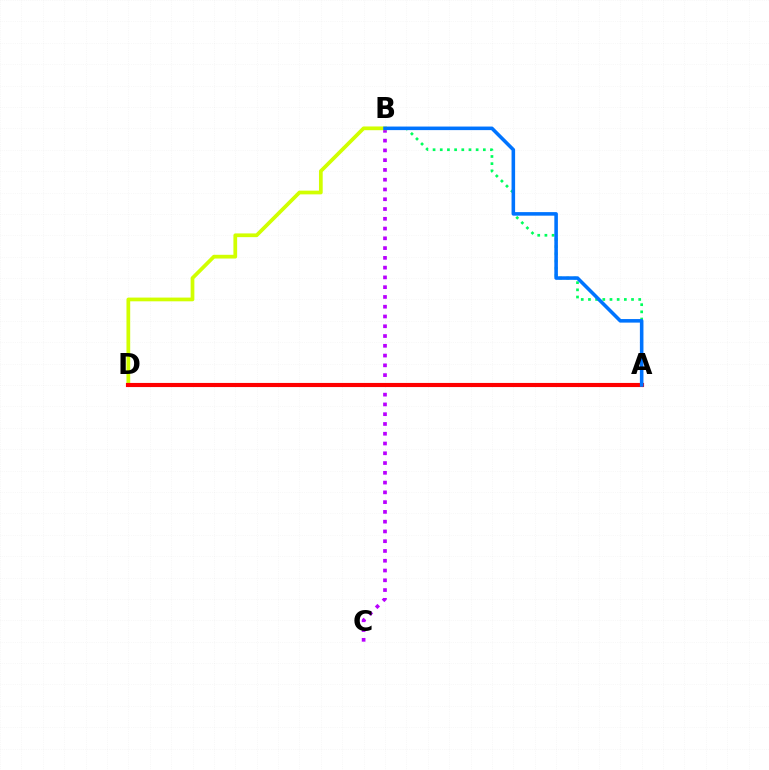{('B', 'C'): [{'color': '#b900ff', 'line_style': 'dotted', 'thickness': 2.65}], ('A', 'B'): [{'color': '#00ff5c', 'line_style': 'dotted', 'thickness': 1.95}, {'color': '#0074ff', 'line_style': 'solid', 'thickness': 2.56}], ('B', 'D'): [{'color': '#d1ff00', 'line_style': 'solid', 'thickness': 2.69}], ('A', 'D'): [{'color': '#ff0000', 'line_style': 'solid', 'thickness': 2.97}]}